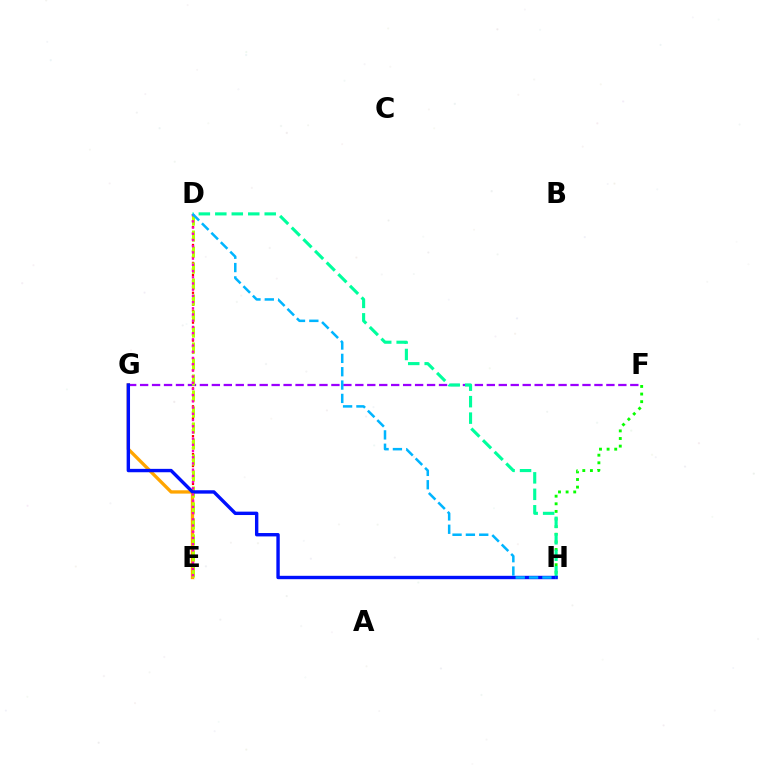{('D', 'E'): [{'color': '#ff0000', 'line_style': 'dotted', 'thickness': 1.62}, {'color': '#b3ff00', 'line_style': 'dashed', 'thickness': 2.17}, {'color': '#ff00bd', 'line_style': 'dotted', 'thickness': 1.69}], ('E', 'G'): [{'color': '#ffa500', 'line_style': 'solid', 'thickness': 2.38}], ('F', 'G'): [{'color': '#9b00ff', 'line_style': 'dashed', 'thickness': 1.62}], ('F', 'H'): [{'color': '#08ff00', 'line_style': 'dotted', 'thickness': 2.07}], ('D', 'H'): [{'color': '#00ff9d', 'line_style': 'dashed', 'thickness': 2.24}, {'color': '#00b5ff', 'line_style': 'dashed', 'thickness': 1.81}], ('G', 'H'): [{'color': '#0010ff', 'line_style': 'solid', 'thickness': 2.44}]}